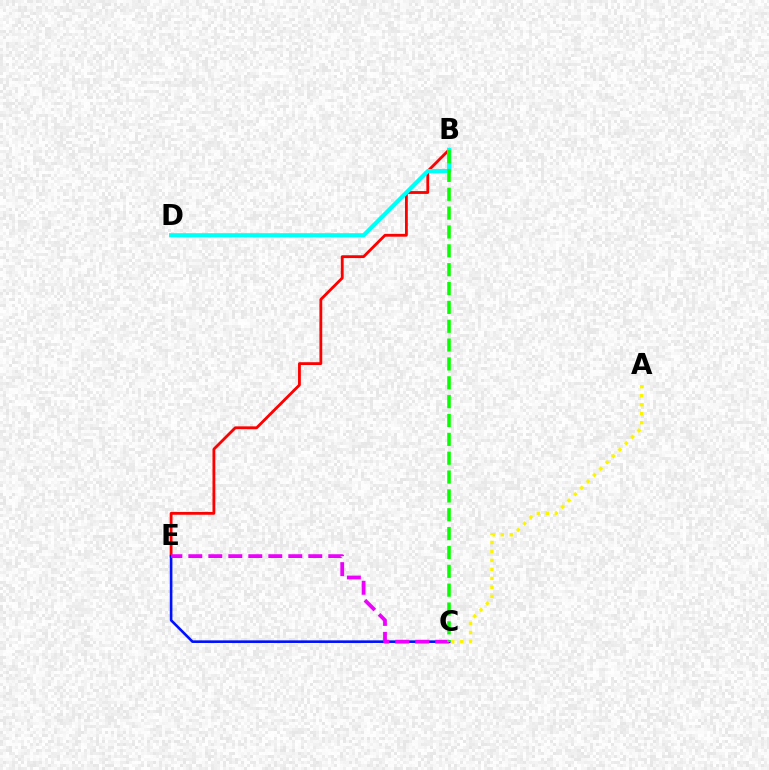{('B', 'E'): [{'color': '#ff0000', 'line_style': 'solid', 'thickness': 2.03}], ('A', 'C'): [{'color': '#fcf500', 'line_style': 'dotted', 'thickness': 2.44}], ('B', 'D'): [{'color': '#00fff6', 'line_style': 'solid', 'thickness': 2.99}], ('C', 'E'): [{'color': '#0010ff', 'line_style': 'solid', 'thickness': 1.88}, {'color': '#ee00ff', 'line_style': 'dashed', 'thickness': 2.72}], ('B', 'C'): [{'color': '#08ff00', 'line_style': 'dashed', 'thickness': 2.56}]}